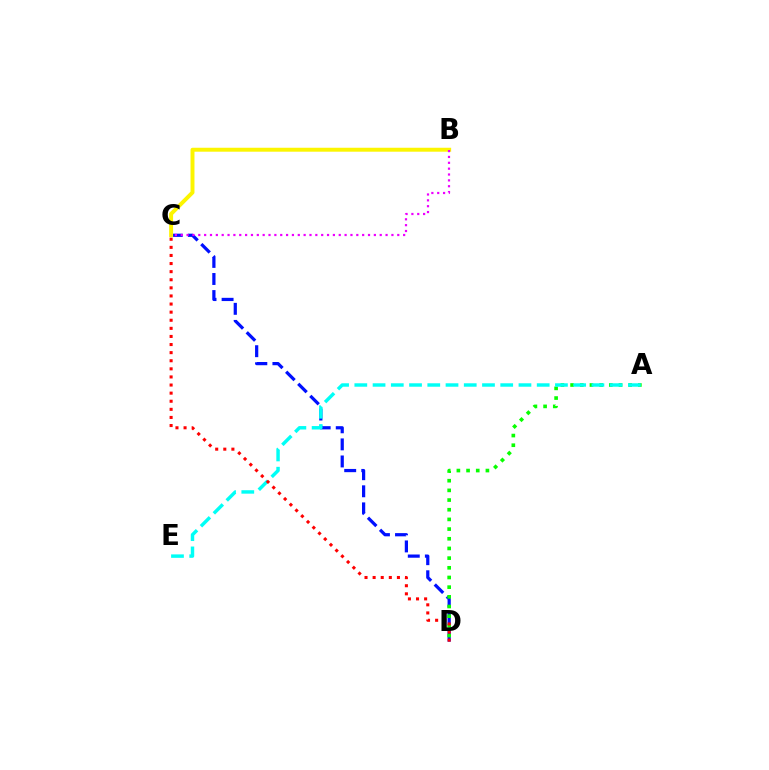{('C', 'D'): [{'color': '#0010ff', 'line_style': 'dashed', 'thickness': 2.32}, {'color': '#ff0000', 'line_style': 'dotted', 'thickness': 2.2}], ('B', 'C'): [{'color': '#fcf500', 'line_style': 'solid', 'thickness': 2.84}, {'color': '#ee00ff', 'line_style': 'dotted', 'thickness': 1.59}], ('A', 'D'): [{'color': '#08ff00', 'line_style': 'dotted', 'thickness': 2.63}], ('A', 'E'): [{'color': '#00fff6', 'line_style': 'dashed', 'thickness': 2.48}]}